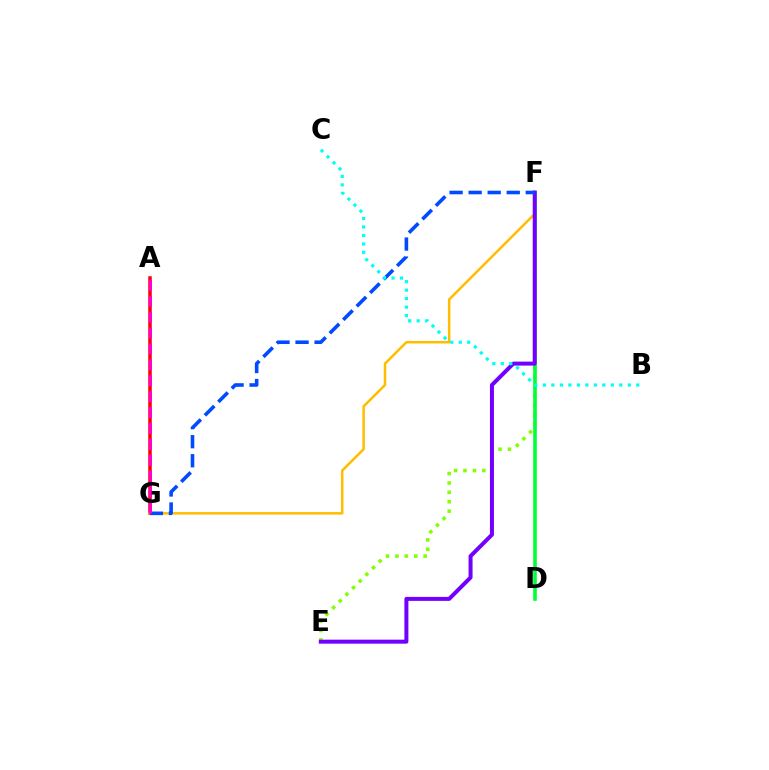{('A', 'G'): [{'color': '#ff0000', 'line_style': 'solid', 'thickness': 2.54}, {'color': '#ff00cf', 'line_style': 'dashed', 'thickness': 2.16}], ('F', 'G'): [{'color': '#ffbd00', 'line_style': 'solid', 'thickness': 1.81}, {'color': '#004bff', 'line_style': 'dashed', 'thickness': 2.59}], ('E', 'F'): [{'color': '#84ff00', 'line_style': 'dotted', 'thickness': 2.56}, {'color': '#7200ff', 'line_style': 'solid', 'thickness': 2.88}], ('D', 'F'): [{'color': '#00ff39', 'line_style': 'solid', 'thickness': 2.6}], ('B', 'C'): [{'color': '#00fff6', 'line_style': 'dotted', 'thickness': 2.31}]}